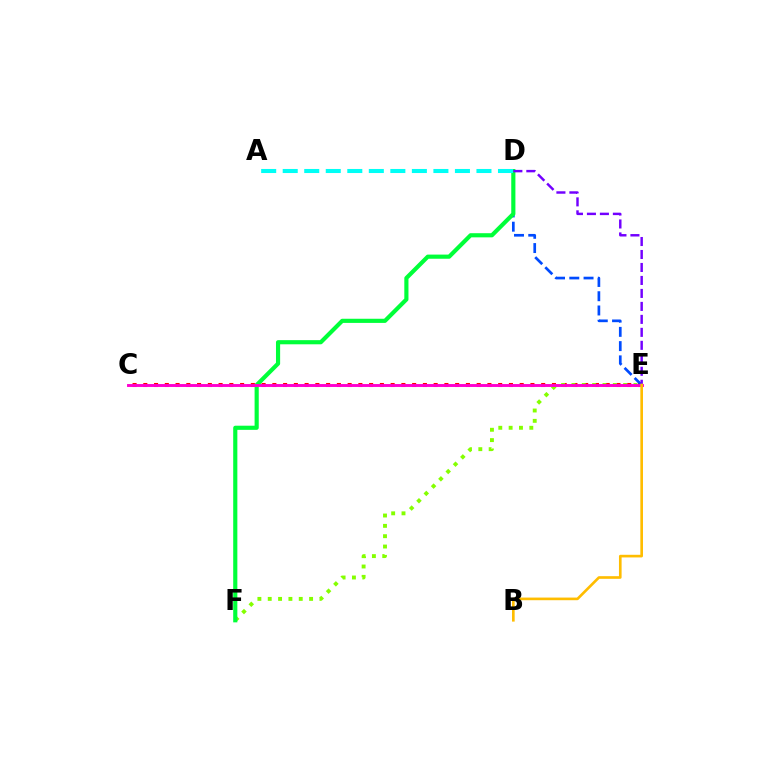{('C', 'E'): [{'color': '#ff0000', 'line_style': 'dotted', 'thickness': 2.92}, {'color': '#ff00cf', 'line_style': 'solid', 'thickness': 2.09}], ('E', 'F'): [{'color': '#84ff00', 'line_style': 'dotted', 'thickness': 2.81}], ('D', 'E'): [{'color': '#004bff', 'line_style': 'dashed', 'thickness': 1.94}, {'color': '#7200ff', 'line_style': 'dashed', 'thickness': 1.76}], ('D', 'F'): [{'color': '#00ff39', 'line_style': 'solid', 'thickness': 2.99}], ('A', 'D'): [{'color': '#00fff6', 'line_style': 'dashed', 'thickness': 2.92}], ('B', 'E'): [{'color': '#ffbd00', 'line_style': 'solid', 'thickness': 1.9}]}